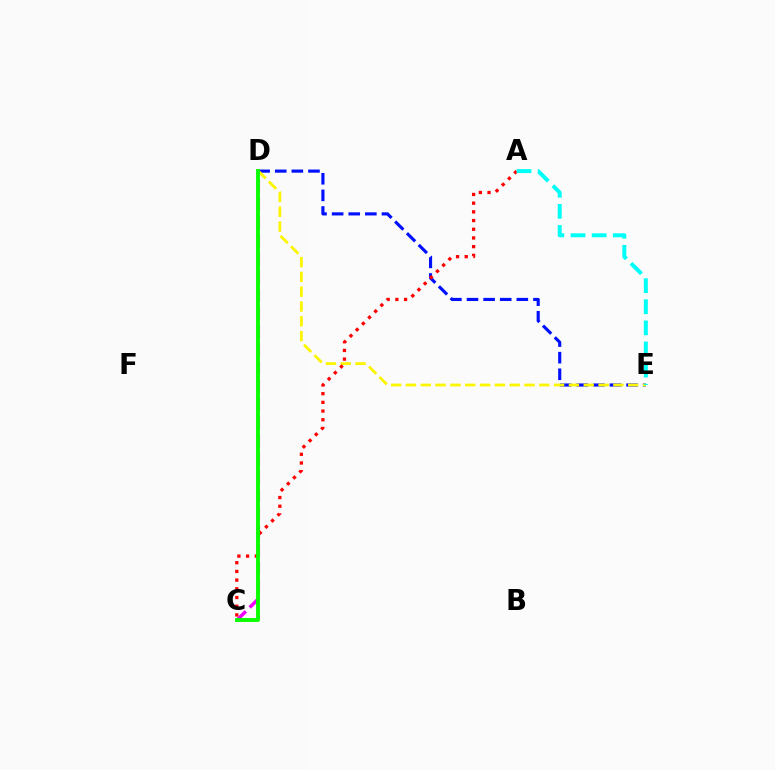{('D', 'E'): [{'color': '#0010ff', 'line_style': 'dashed', 'thickness': 2.26}, {'color': '#fcf500', 'line_style': 'dashed', 'thickness': 2.01}], ('C', 'D'): [{'color': '#ee00ff', 'line_style': 'dashed', 'thickness': 2.47}, {'color': '#08ff00', 'line_style': 'solid', 'thickness': 2.8}], ('A', 'C'): [{'color': '#ff0000', 'line_style': 'dotted', 'thickness': 2.36}], ('A', 'E'): [{'color': '#00fff6', 'line_style': 'dashed', 'thickness': 2.87}]}